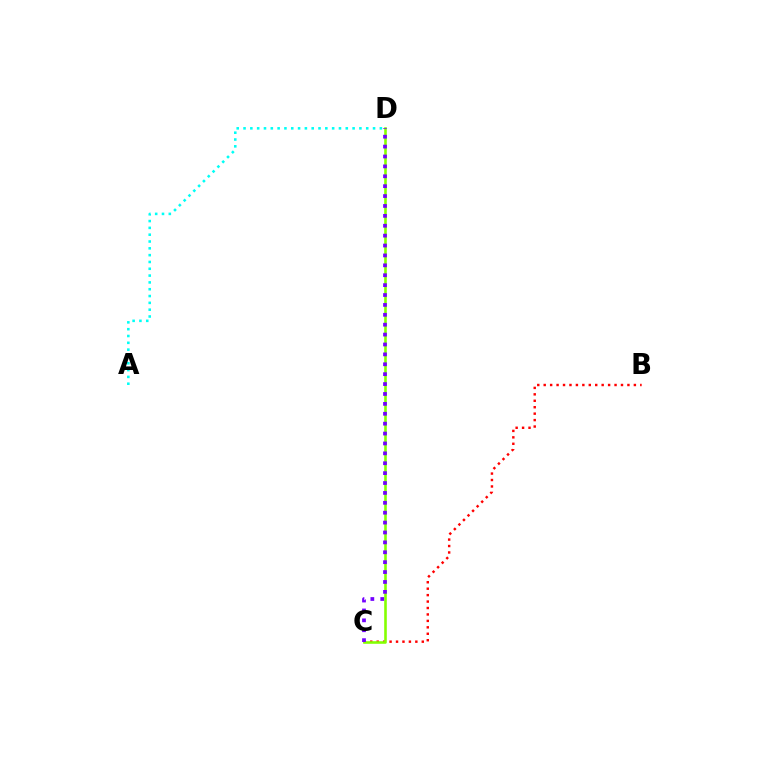{('A', 'D'): [{'color': '#00fff6', 'line_style': 'dotted', 'thickness': 1.85}], ('B', 'C'): [{'color': '#ff0000', 'line_style': 'dotted', 'thickness': 1.75}], ('C', 'D'): [{'color': '#84ff00', 'line_style': 'solid', 'thickness': 1.87}, {'color': '#7200ff', 'line_style': 'dotted', 'thickness': 2.69}]}